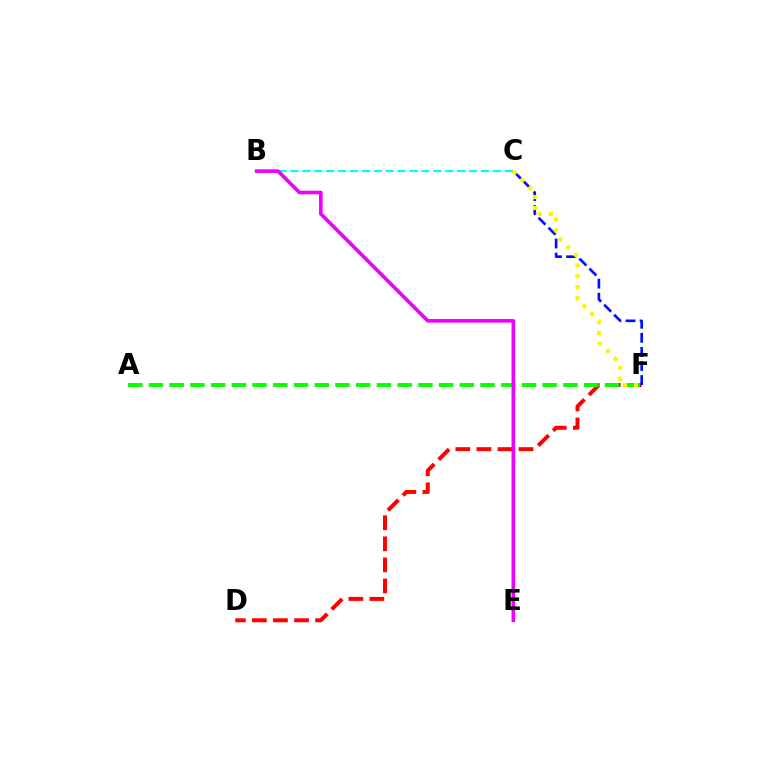{('B', 'C'): [{'color': '#00fff6', 'line_style': 'dashed', 'thickness': 1.62}], ('D', 'F'): [{'color': '#ff0000', 'line_style': 'dashed', 'thickness': 2.86}], ('C', 'F'): [{'color': '#0010ff', 'line_style': 'dashed', 'thickness': 1.91}, {'color': '#fcf500', 'line_style': 'dotted', 'thickness': 2.97}], ('A', 'F'): [{'color': '#08ff00', 'line_style': 'dashed', 'thickness': 2.82}], ('B', 'E'): [{'color': '#ee00ff', 'line_style': 'solid', 'thickness': 2.62}]}